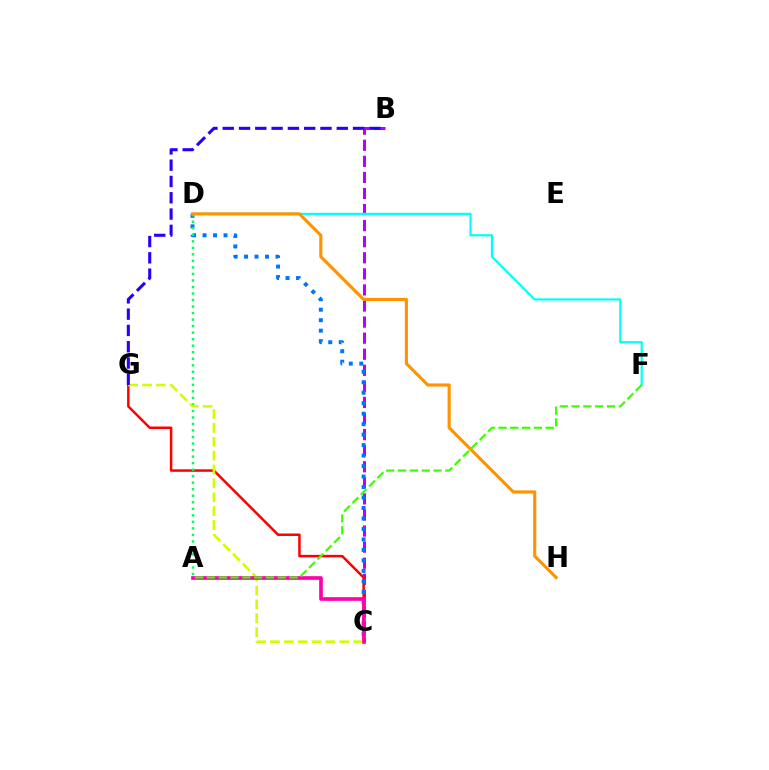{('B', 'C'): [{'color': '#b900ff', 'line_style': 'dashed', 'thickness': 2.18}], ('D', 'F'): [{'color': '#00fff6', 'line_style': 'solid', 'thickness': 1.57}], ('C', 'G'): [{'color': '#ff0000', 'line_style': 'solid', 'thickness': 1.8}, {'color': '#d1ff00', 'line_style': 'dashed', 'thickness': 1.89}], ('C', 'D'): [{'color': '#0074ff', 'line_style': 'dotted', 'thickness': 2.85}], ('A', 'D'): [{'color': '#00ff5c', 'line_style': 'dotted', 'thickness': 1.77}], ('A', 'C'): [{'color': '#ff00ac', 'line_style': 'solid', 'thickness': 2.64}], ('D', 'H'): [{'color': '#ff9400', 'line_style': 'solid', 'thickness': 2.26}], ('B', 'G'): [{'color': '#2500ff', 'line_style': 'dashed', 'thickness': 2.21}], ('A', 'F'): [{'color': '#3dff00', 'line_style': 'dashed', 'thickness': 1.6}]}